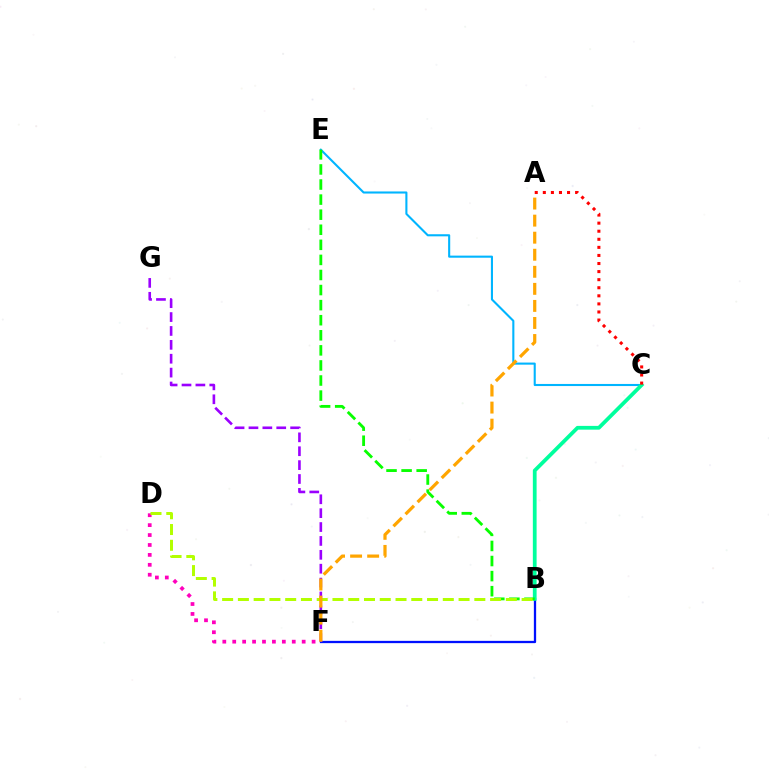{('C', 'E'): [{'color': '#00b5ff', 'line_style': 'solid', 'thickness': 1.51}], ('B', 'F'): [{'color': '#0010ff', 'line_style': 'solid', 'thickness': 1.64}], ('D', 'F'): [{'color': '#ff00bd', 'line_style': 'dotted', 'thickness': 2.7}], ('B', 'C'): [{'color': '#00ff9d', 'line_style': 'solid', 'thickness': 2.71}], ('F', 'G'): [{'color': '#9b00ff', 'line_style': 'dashed', 'thickness': 1.89}], ('B', 'E'): [{'color': '#08ff00', 'line_style': 'dashed', 'thickness': 2.05}], ('B', 'D'): [{'color': '#b3ff00', 'line_style': 'dashed', 'thickness': 2.14}], ('A', 'C'): [{'color': '#ff0000', 'line_style': 'dotted', 'thickness': 2.19}], ('A', 'F'): [{'color': '#ffa500', 'line_style': 'dashed', 'thickness': 2.32}]}